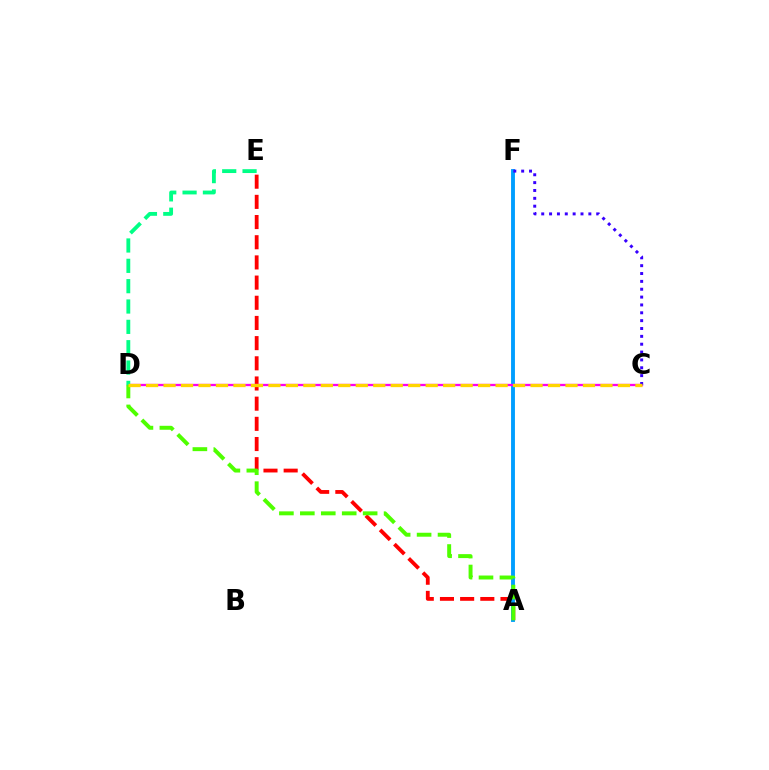{('A', 'E'): [{'color': '#ff0000', 'line_style': 'dashed', 'thickness': 2.74}], ('A', 'F'): [{'color': '#009eff', 'line_style': 'solid', 'thickness': 2.8}], ('C', 'D'): [{'color': '#ff00ed', 'line_style': 'solid', 'thickness': 1.66}, {'color': '#ffd500', 'line_style': 'dashed', 'thickness': 2.37}], ('D', 'E'): [{'color': '#00ff86', 'line_style': 'dashed', 'thickness': 2.76}], ('C', 'F'): [{'color': '#3700ff', 'line_style': 'dotted', 'thickness': 2.13}], ('A', 'D'): [{'color': '#4fff00', 'line_style': 'dashed', 'thickness': 2.84}]}